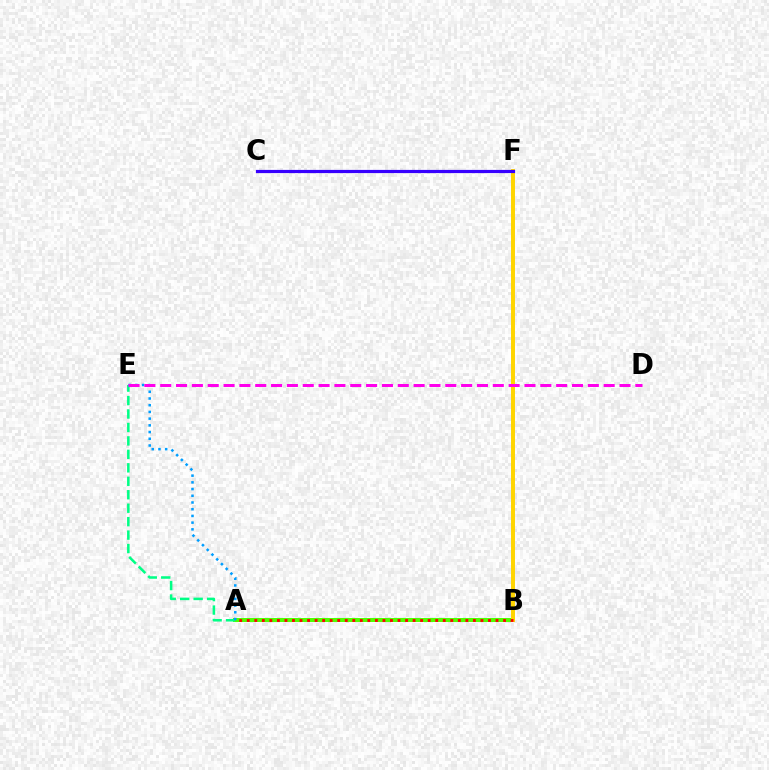{('A', 'B'): [{'color': '#4fff00', 'line_style': 'solid', 'thickness': 2.87}, {'color': '#ff0000', 'line_style': 'dotted', 'thickness': 2.05}], ('B', 'F'): [{'color': '#ffd500', 'line_style': 'solid', 'thickness': 2.84}], ('A', 'E'): [{'color': '#00ff86', 'line_style': 'dashed', 'thickness': 1.83}, {'color': '#009eff', 'line_style': 'dotted', 'thickness': 1.82}], ('D', 'E'): [{'color': '#ff00ed', 'line_style': 'dashed', 'thickness': 2.15}], ('C', 'F'): [{'color': '#3700ff', 'line_style': 'solid', 'thickness': 2.3}]}